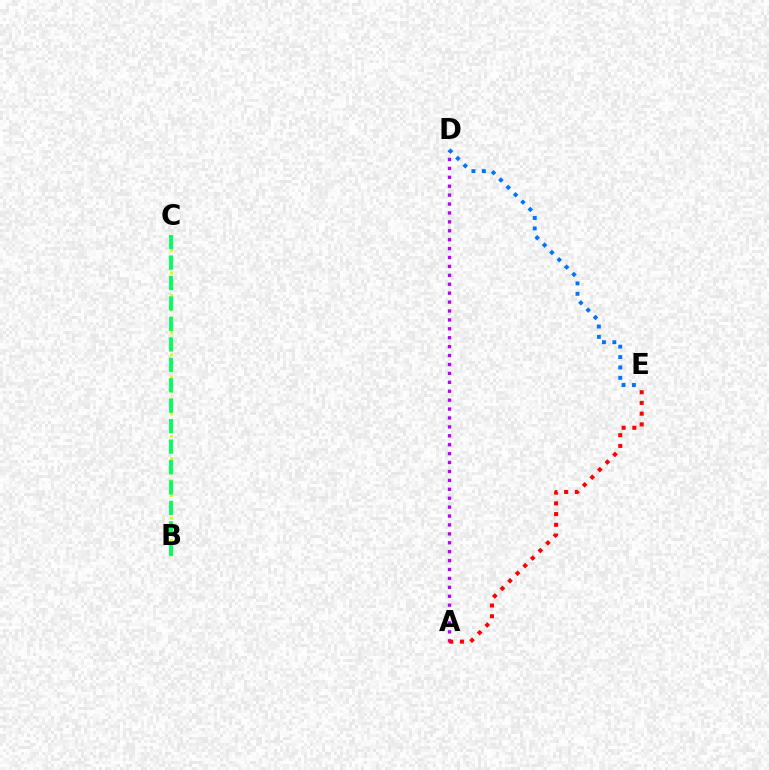{('A', 'D'): [{'color': '#b900ff', 'line_style': 'dotted', 'thickness': 2.42}], ('B', 'C'): [{'color': '#d1ff00', 'line_style': 'dotted', 'thickness': 2.02}, {'color': '#00ff5c', 'line_style': 'dashed', 'thickness': 2.78}], ('D', 'E'): [{'color': '#0074ff', 'line_style': 'dotted', 'thickness': 2.82}], ('A', 'E'): [{'color': '#ff0000', 'line_style': 'dotted', 'thickness': 2.91}]}